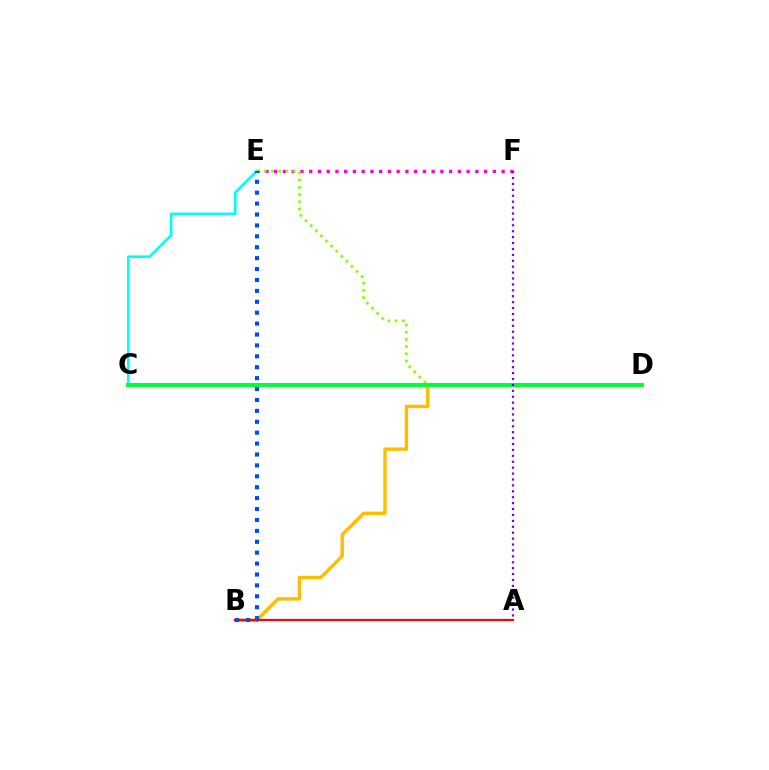{('B', 'D'): [{'color': '#ffbd00', 'line_style': 'solid', 'thickness': 2.46}], ('C', 'E'): [{'color': '#00fff6', 'line_style': 'solid', 'thickness': 1.9}], ('A', 'B'): [{'color': '#ff0000', 'line_style': 'solid', 'thickness': 1.59}], ('E', 'F'): [{'color': '#ff00cf', 'line_style': 'dotted', 'thickness': 2.38}], ('D', 'E'): [{'color': '#84ff00', 'line_style': 'dotted', 'thickness': 1.96}], ('C', 'D'): [{'color': '#00ff39', 'line_style': 'solid', 'thickness': 2.92}], ('B', 'E'): [{'color': '#004bff', 'line_style': 'dotted', 'thickness': 2.96}], ('A', 'F'): [{'color': '#7200ff', 'line_style': 'dotted', 'thickness': 1.61}]}